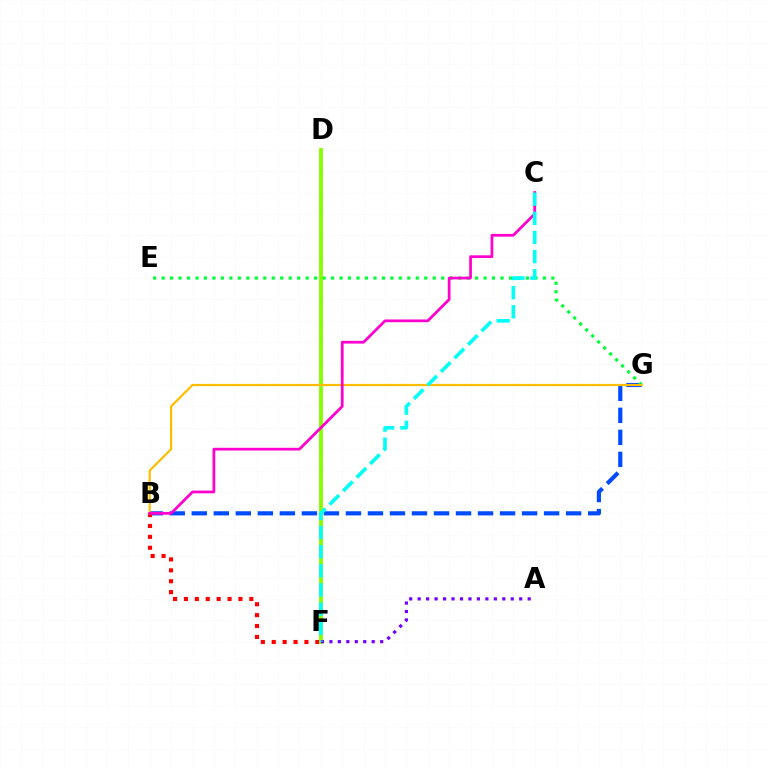{('B', 'G'): [{'color': '#004bff', 'line_style': 'dashed', 'thickness': 2.99}, {'color': '#ffbd00', 'line_style': 'solid', 'thickness': 1.59}], ('B', 'F'): [{'color': '#ff0000', 'line_style': 'dotted', 'thickness': 2.96}], ('E', 'G'): [{'color': '#00ff39', 'line_style': 'dotted', 'thickness': 2.3}], ('D', 'F'): [{'color': '#84ff00', 'line_style': 'solid', 'thickness': 2.76}], ('B', 'C'): [{'color': '#ff00cf', 'line_style': 'solid', 'thickness': 1.97}], ('A', 'F'): [{'color': '#7200ff', 'line_style': 'dotted', 'thickness': 2.3}], ('C', 'F'): [{'color': '#00fff6', 'line_style': 'dashed', 'thickness': 2.6}]}